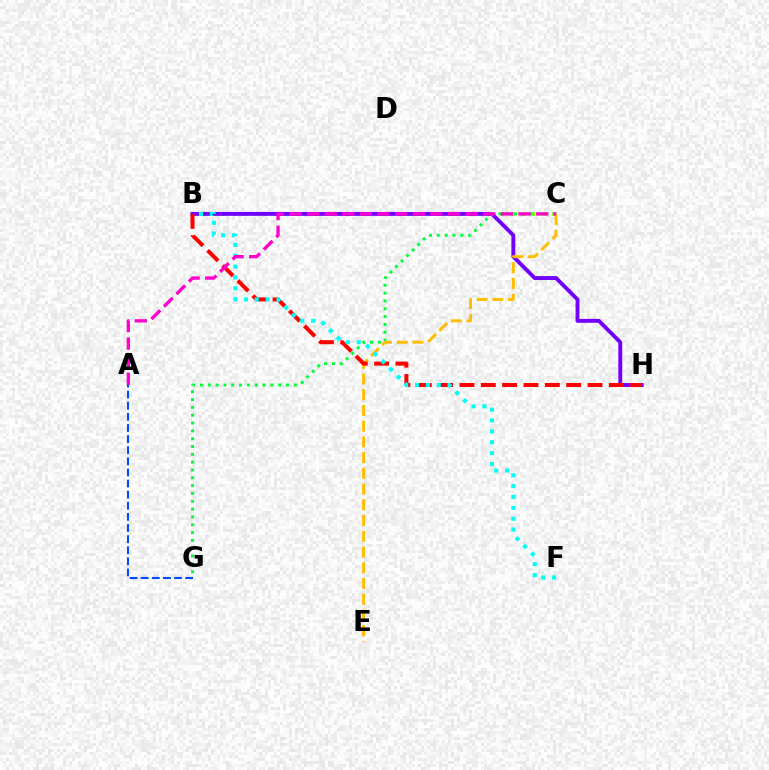{('B', 'C'): [{'color': '#84ff00', 'line_style': 'dotted', 'thickness': 2.8}], ('A', 'G'): [{'color': '#004bff', 'line_style': 'dashed', 'thickness': 1.51}], ('B', 'H'): [{'color': '#7200ff', 'line_style': 'solid', 'thickness': 2.81}, {'color': '#ff0000', 'line_style': 'dashed', 'thickness': 2.9}], ('C', 'G'): [{'color': '#00ff39', 'line_style': 'dotted', 'thickness': 2.13}], ('C', 'E'): [{'color': '#ffbd00', 'line_style': 'dashed', 'thickness': 2.14}], ('B', 'F'): [{'color': '#00fff6', 'line_style': 'dotted', 'thickness': 2.95}], ('A', 'C'): [{'color': '#ff00cf', 'line_style': 'dashed', 'thickness': 2.39}]}